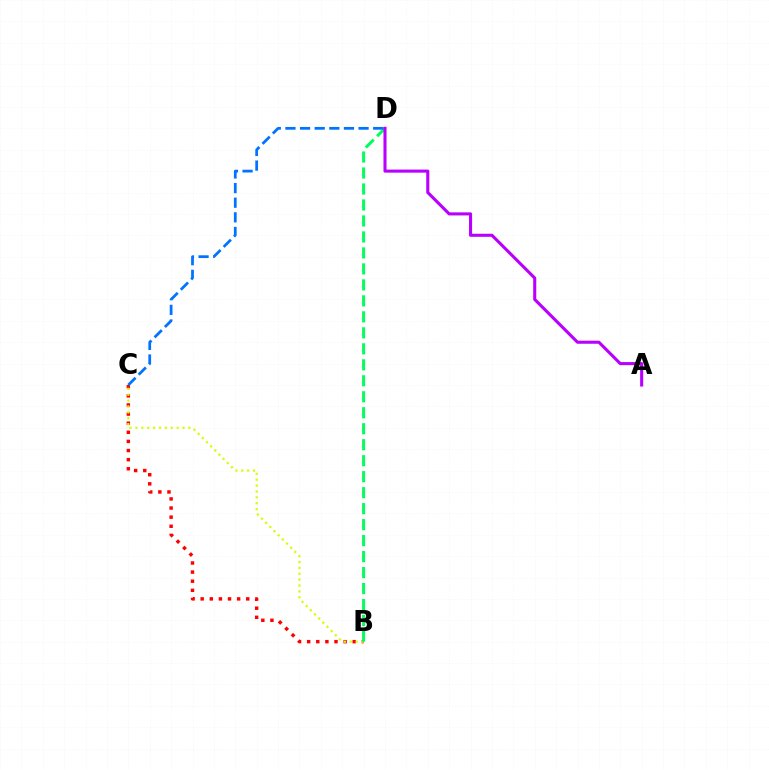{('B', 'C'): [{'color': '#ff0000', 'line_style': 'dotted', 'thickness': 2.48}, {'color': '#d1ff00', 'line_style': 'dotted', 'thickness': 1.6}], ('B', 'D'): [{'color': '#00ff5c', 'line_style': 'dashed', 'thickness': 2.17}], ('C', 'D'): [{'color': '#0074ff', 'line_style': 'dashed', 'thickness': 1.99}], ('A', 'D'): [{'color': '#b900ff', 'line_style': 'solid', 'thickness': 2.21}]}